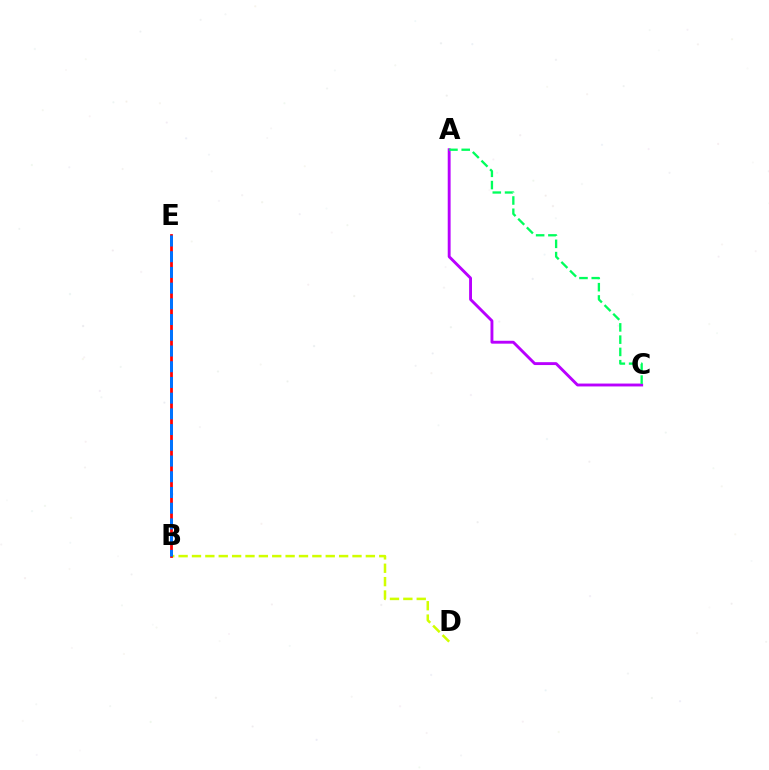{('B', 'D'): [{'color': '#d1ff00', 'line_style': 'dashed', 'thickness': 1.82}], ('A', 'C'): [{'color': '#b900ff', 'line_style': 'solid', 'thickness': 2.07}, {'color': '#00ff5c', 'line_style': 'dashed', 'thickness': 1.67}], ('B', 'E'): [{'color': '#ff0000', 'line_style': 'solid', 'thickness': 1.98}, {'color': '#0074ff', 'line_style': 'dashed', 'thickness': 2.14}]}